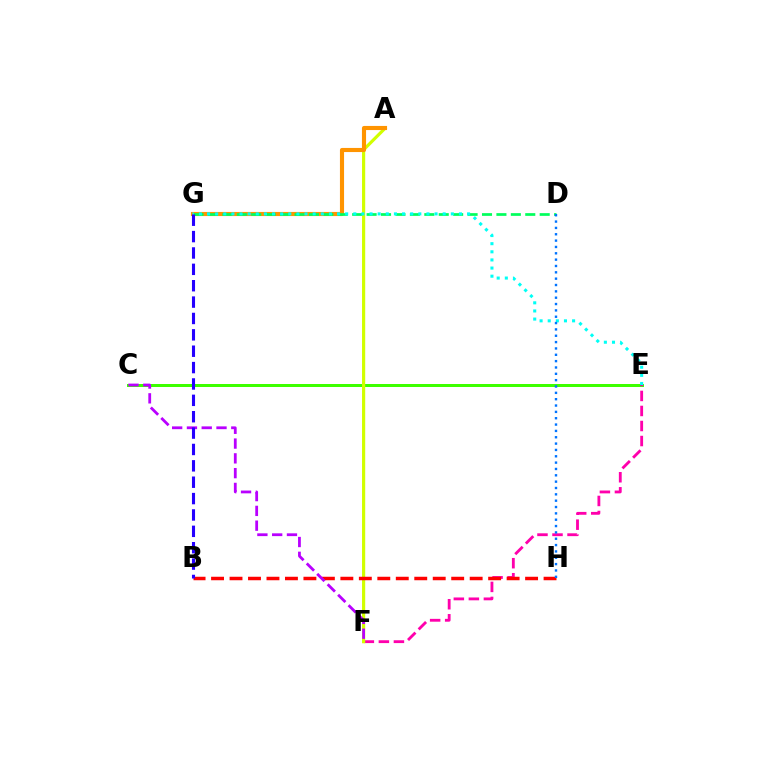{('C', 'E'): [{'color': '#3dff00', 'line_style': 'solid', 'thickness': 2.16}], ('E', 'F'): [{'color': '#ff00ac', 'line_style': 'dashed', 'thickness': 2.04}], ('A', 'F'): [{'color': '#d1ff00', 'line_style': 'solid', 'thickness': 2.28}], ('B', 'H'): [{'color': '#ff0000', 'line_style': 'dashed', 'thickness': 2.51}], ('C', 'F'): [{'color': '#b900ff', 'line_style': 'dashed', 'thickness': 2.01}], ('A', 'G'): [{'color': '#ff9400', 'line_style': 'solid', 'thickness': 2.97}], ('D', 'G'): [{'color': '#00ff5c', 'line_style': 'dashed', 'thickness': 1.96}], ('E', 'G'): [{'color': '#00fff6', 'line_style': 'dotted', 'thickness': 2.21}], ('D', 'H'): [{'color': '#0074ff', 'line_style': 'dotted', 'thickness': 1.72}], ('B', 'G'): [{'color': '#2500ff', 'line_style': 'dashed', 'thickness': 2.22}]}